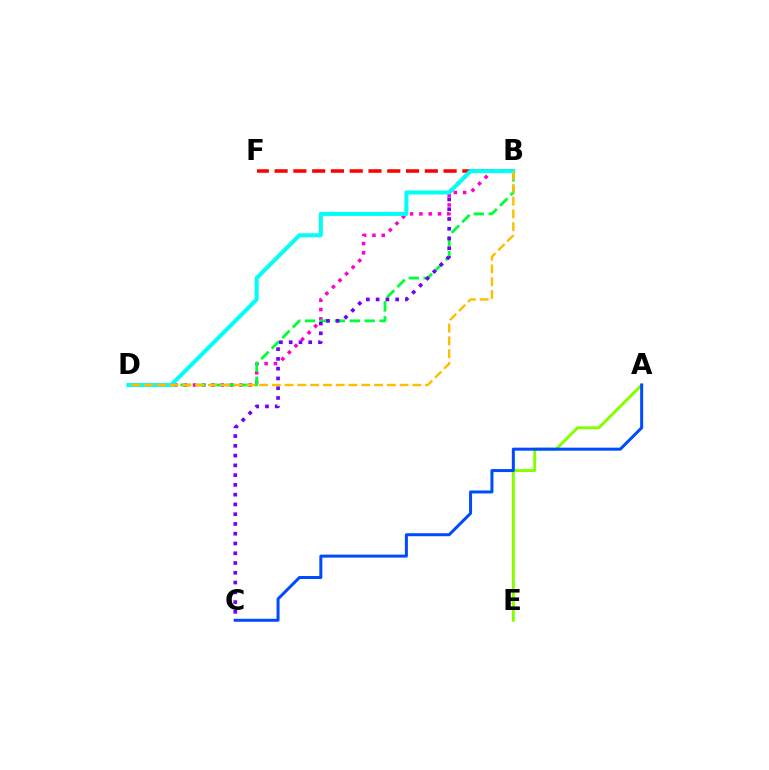{('B', 'F'): [{'color': '#ff0000', 'line_style': 'dashed', 'thickness': 2.55}], ('A', 'E'): [{'color': '#84ff00', 'line_style': 'solid', 'thickness': 2.13}], ('A', 'C'): [{'color': '#004bff', 'line_style': 'solid', 'thickness': 2.16}], ('B', 'D'): [{'color': '#ff00cf', 'line_style': 'dotted', 'thickness': 2.53}, {'color': '#00ff39', 'line_style': 'dashed', 'thickness': 2.02}, {'color': '#00fff6', 'line_style': 'solid', 'thickness': 2.91}, {'color': '#ffbd00', 'line_style': 'dashed', 'thickness': 1.74}], ('B', 'C'): [{'color': '#7200ff', 'line_style': 'dotted', 'thickness': 2.65}]}